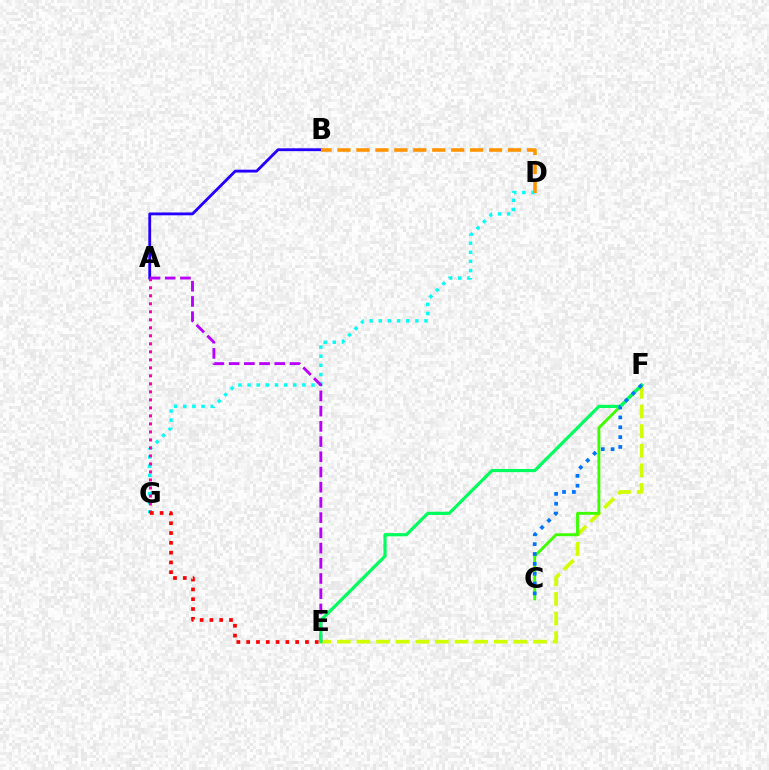{('D', 'G'): [{'color': '#00fff6', 'line_style': 'dotted', 'thickness': 2.48}], ('E', 'F'): [{'color': '#d1ff00', 'line_style': 'dashed', 'thickness': 2.67}, {'color': '#00ff5c', 'line_style': 'solid', 'thickness': 2.29}], ('C', 'F'): [{'color': '#3dff00', 'line_style': 'solid', 'thickness': 2.07}, {'color': '#0074ff', 'line_style': 'dotted', 'thickness': 2.68}], ('A', 'B'): [{'color': '#2500ff', 'line_style': 'solid', 'thickness': 2.04}], ('A', 'G'): [{'color': '#ff00ac', 'line_style': 'dotted', 'thickness': 2.18}], ('A', 'E'): [{'color': '#b900ff', 'line_style': 'dashed', 'thickness': 2.07}], ('E', 'G'): [{'color': '#ff0000', 'line_style': 'dotted', 'thickness': 2.66}], ('B', 'D'): [{'color': '#ff9400', 'line_style': 'dashed', 'thickness': 2.57}]}